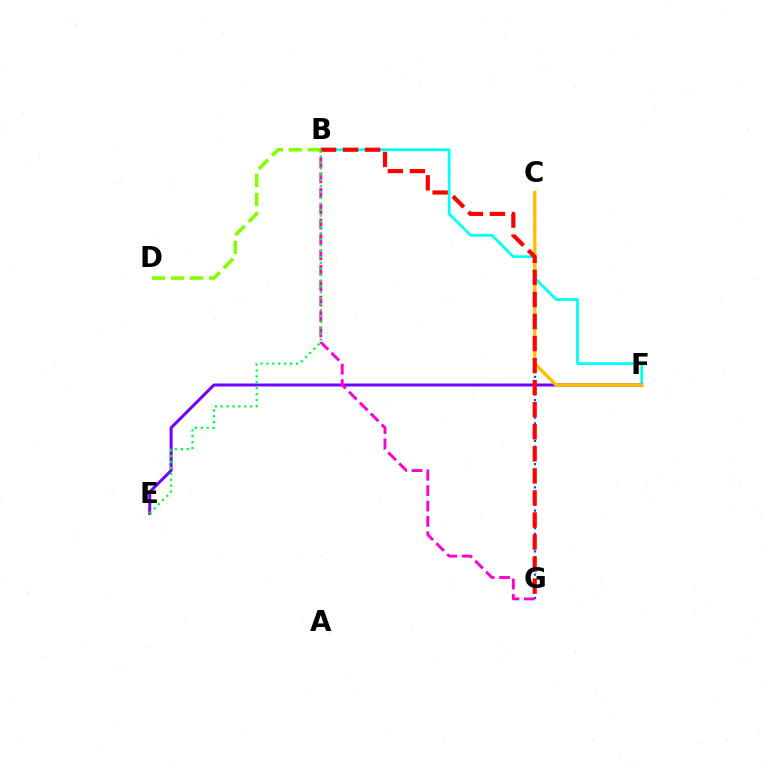{('B', 'F'): [{'color': '#00fff6', 'line_style': 'solid', 'thickness': 1.98}], ('C', 'G'): [{'color': '#004bff', 'line_style': 'dotted', 'thickness': 1.58}], ('E', 'F'): [{'color': '#7200ff', 'line_style': 'solid', 'thickness': 2.15}], ('B', 'G'): [{'color': '#ff00cf', 'line_style': 'dashed', 'thickness': 2.09}, {'color': '#ff0000', 'line_style': 'dashed', 'thickness': 3.0}], ('C', 'F'): [{'color': '#ffbd00', 'line_style': 'solid', 'thickness': 2.38}], ('B', 'D'): [{'color': '#84ff00', 'line_style': 'dashed', 'thickness': 2.57}], ('B', 'E'): [{'color': '#00ff39', 'line_style': 'dotted', 'thickness': 1.6}]}